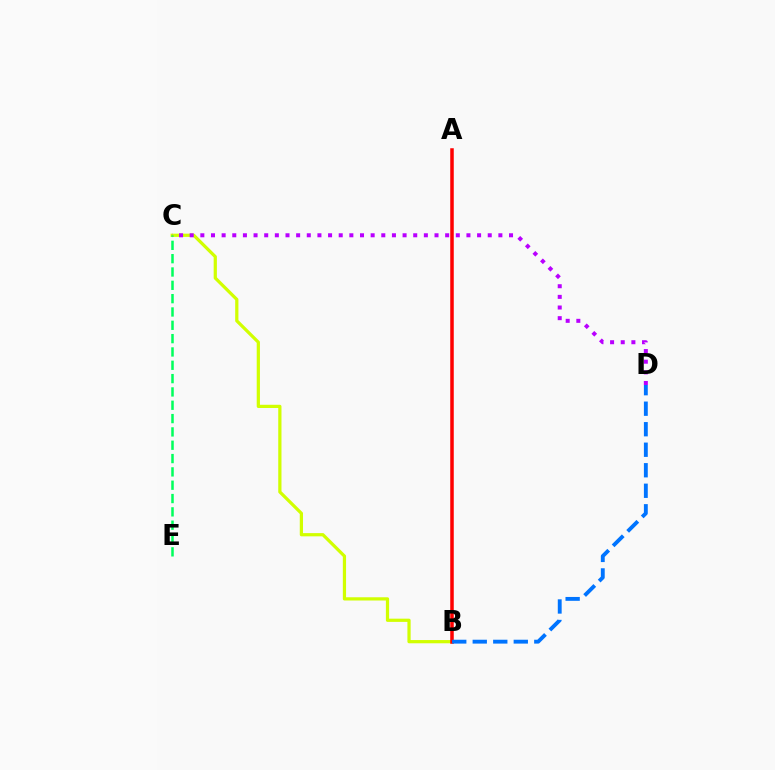{('B', 'C'): [{'color': '#d1ff00', 'line_style': 'solid', 'thickness': 2.32}], ('A', 'B'): [{'color': '#ff0000', 'line_style': 'solid', 'thickness': 2.53}], ('B', 'D'): [{'color': '#0074ff', 'line_style': 'dashed', 'thickness': 2.79}], ('C', 'D'): [{'color': '#b900ff', 'line_style': 'dotted', 'thickness': 2.89}], ('C', 'E'): [{'color': '#00ff5c', 'line_style': 'dashed', 'thickness': 1.81}]}